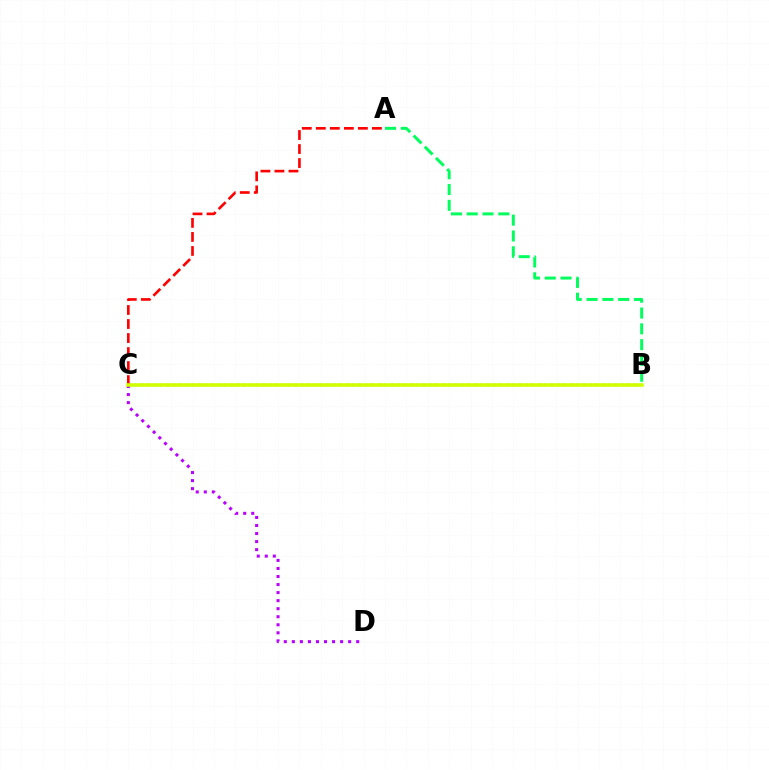{('B', 'C'): [{'color': '#0074ff', 'line_style': 'dotted', 'thickness': 1.74}, {'color': '#d1ff00', 'line_style': 'solid', 'thickness': 2.59}], ('A', 'B'): [{'color': '#00ff5c', 'line_style': 'dashed', 'thickness': 2.15}], ('C', 'D'): [{'color': '#b900ff', 'line_style': 'dotted', 'thickness': 2.19}], ('A', 'C'): [{'color': '#ff0000', 'line_style': 'dashed', 'thickness': 1.9}]}